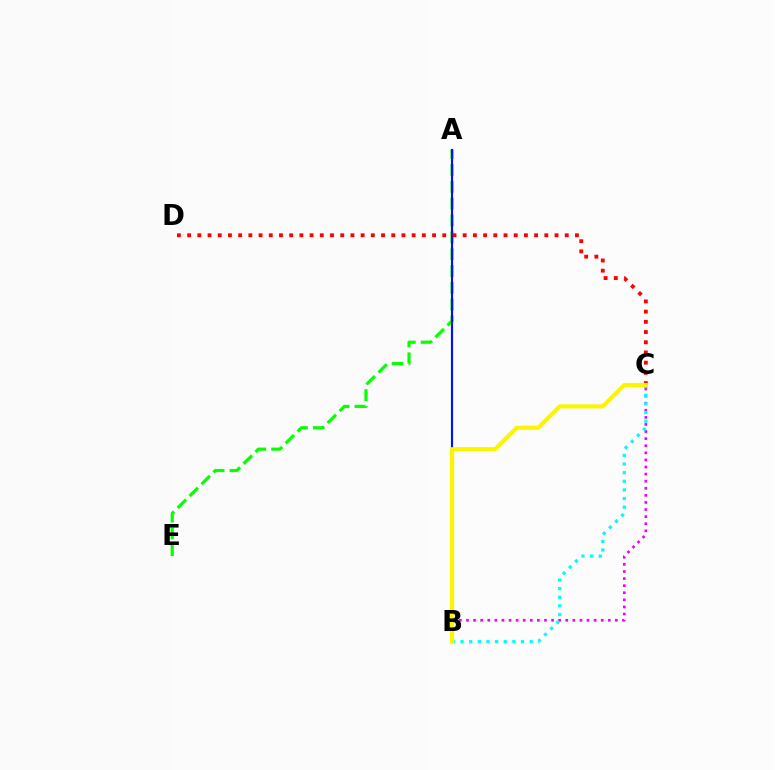{('A', 'E'): [{'color': '#08ff00', 'line_style': 'dashed', 'thickness': 2.29}], ('B', 'C'): [{'color': '#ee00ff', 'line_style': 'dotted', 'thickness': 1.93}, {'color': '#00fff6', 'line_style': 'dotted', 'thickness': 2.35}, {'color': '#fcf500', 'line_style': 'solid', 'thickness': 2.99}], ('A', 'B'): [{'color': '#0010ff', 'line_style': 'solid', 'thickness': 1.54}], ('C', 'D'): [{'color': '#ff0000', 'line_style': 'dotted', 'thickness': 2.77}]}